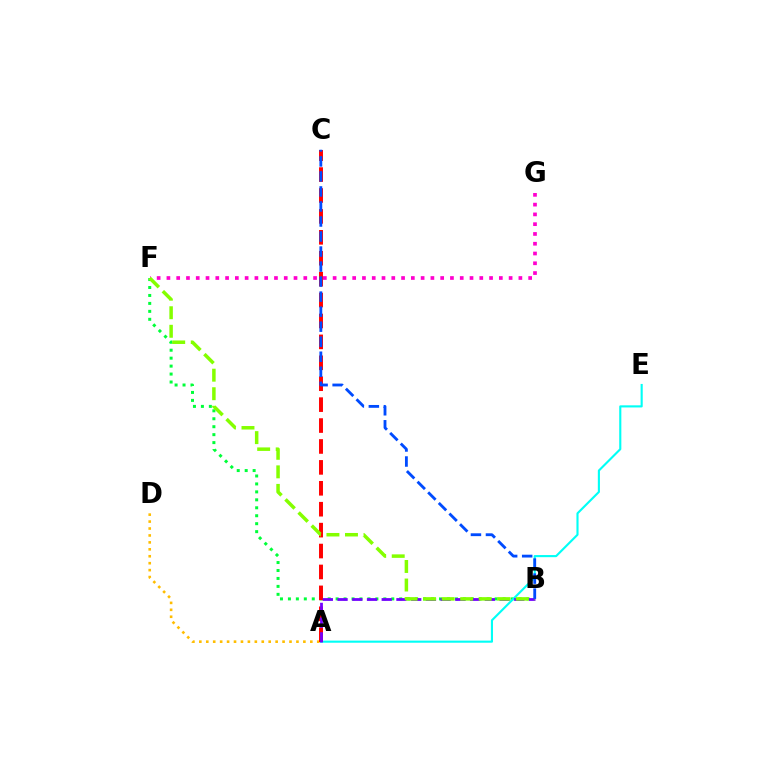{('F', 'G'): [{'color': '#ff00cf', 'line_style': 'dotted', 'thickness': 2.66}], ('B', 'F'): [{'color': '#00ff39', 'line_style': 'dotted', 'thickness': 2.16}, {'color': '#84ff00', 'line_style': 'dashed', 'thickness': 2.52}], ('A', 'E'): [{'color': '#00fff6', 'line_style': 'solid', 'thickness': 1.53}], ('A', 'D'): [{'color': '#ffbd00', 'line_style': 'dotted', 'thickness': 1.88}], ('A', 'C'): [{'color': '#ff0000', 'line_style': 'dashed', 'thickness': 2.84}], ('A', 'B'): [{'color': '#7200ff', 'line_style': 'dashed', 'thickness': 2.0}], ('B', 'C'): [{'color': '#004bff', 'line_style': 'dashed', 'thickness': 2.04}]}